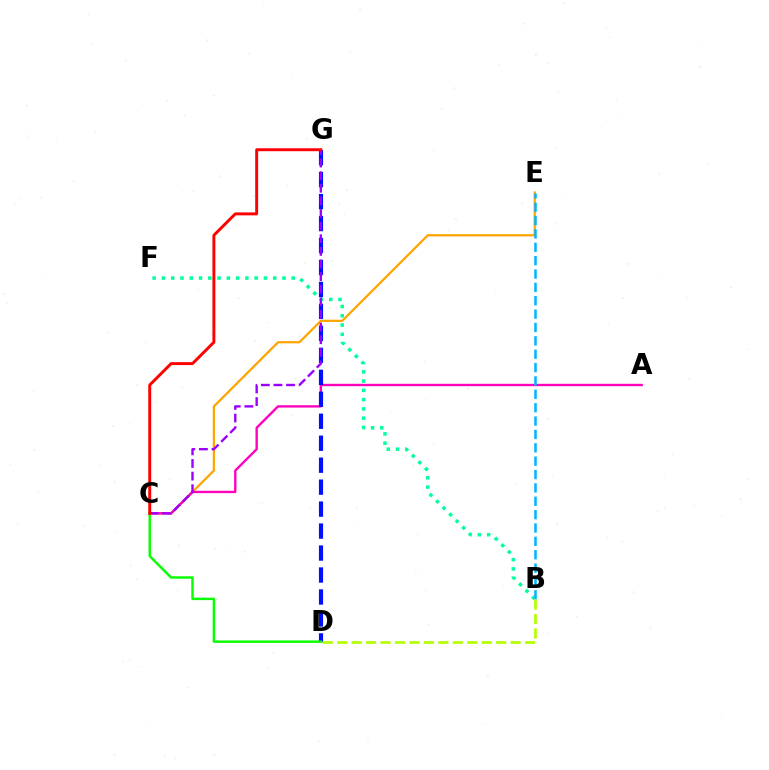{('C', 'E'): [{'color': '#ffa500', 'line_style': 'solid', 'thickness': 1.62}], ('B', 'F'): [{'color': '#00ff9d', 'line_style': 'dotted', 'thickness': 2.52}], ('A', 'C'): [{'color': '#ff00bd', 'line_style': 'solid', 'thickness': 1.7}], ('D', 'G'): [{'color': '#0010ff', 'line_style': 'dashed', 'thickness': 2.98}], ('C', 'G'): [{'color': '#9b00ff', 'line_style': 'dashed', 'thickness': 1.71}, {'color': '#ff0000', 'line_style': 'solid', 'thickness': 2.11}], ('B', 'E'): [{'color': '#00b5ff', 'line_style': 'dashed', 'thickness': 1.82}], ('B', 'D'): [{'color': '#b3ff00', 'line_style': 'dashed', 'thickness': 1.96}], ('C', 'D'): [{'color': '#08ff00', 'line_style': 'solid', 'thickness': 1.76}]}